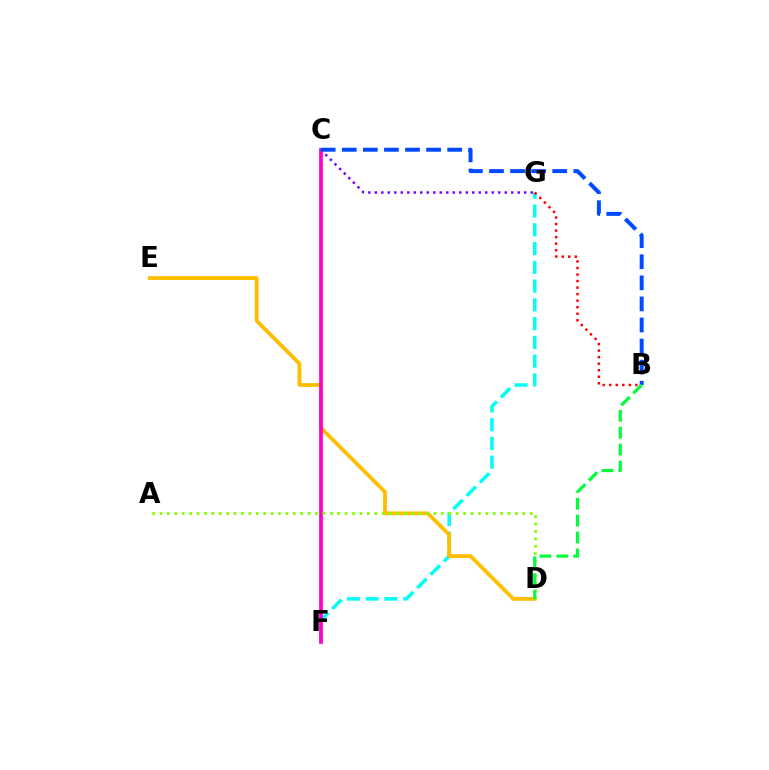{('C', 'G'): [{'color': '#7200ff', 'line_style': 'dotted', 'thickness': 1.77}], ('F', 'G'): [{'color': '#00fff6', 'line_style': 'dashed', 'thickness': 2.55}], ('D', 'E'): [{'color': '#ffbd00', 'line_style': 'solid', 'thickness': 2.72}], ('C', 'F'): [{'color': '#ff00cf', 'line_style': 'solid', 'thickness': 2.68}], ('B', 'G'): [{'color': '#ff0000', 'line_style': 'dotted', 'thickness': 1.78}], ('A', 'D'): [{'color': '#84ff00', 'line_style': 'dotted', 'thickness': 2.01}], ('B', 'C'): [{'color': '#004bff', 'line_style': 'dashed', 'thickness': 2.86}], ('B', 'D'): [{'color': '#00ff39', 'line_style': 'dashed', 'thickness': 2.29}]}